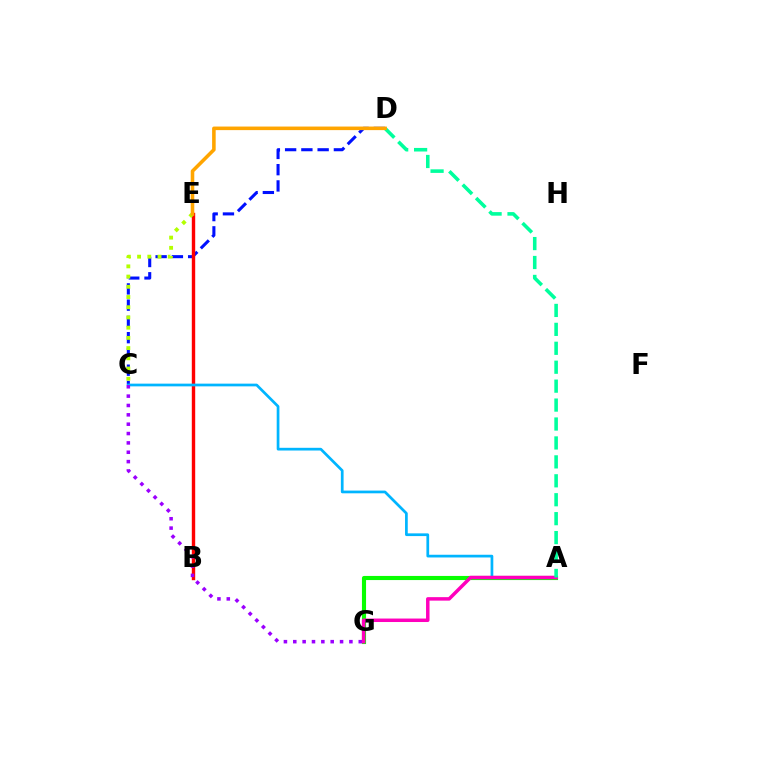{('C', 'D'): [{'color': '#0010ff', 'line_style': 'dashed', 'thickness': 2.21}], ('A', 'G'): [{'color': '#08ff00', 'line_style': 'solid', 'thickness': 2.97}, {'color': '#ff00bd', 'line_style': 'solid', 'thickness': 2.51}], ('B', 'E'): [{'color': '#ff0000', 'line_style': 'solid', 'thickness': 2.45}], ('A', 'C'): [{'color': '#00b5ff', 'line_style': 'solid', 'thickness': 1.96}], ('C', 'G'): [{'color': '#9b00ff', 'line_style': 'dotted', 'thickness': 2.54}], ('C', 'E'): [{'color': '#b3ff00', 'line_style': 'dotted', 'thickness': 2.78}], ('A', 'D'): [{'color': '#00ff9d', 'line_style': 'dashed', 'thickness': 2.57}], ('D', 'E'): [{'color': '#ffa500', 'line_style': 'solid', 'thickness': 2.57}]}